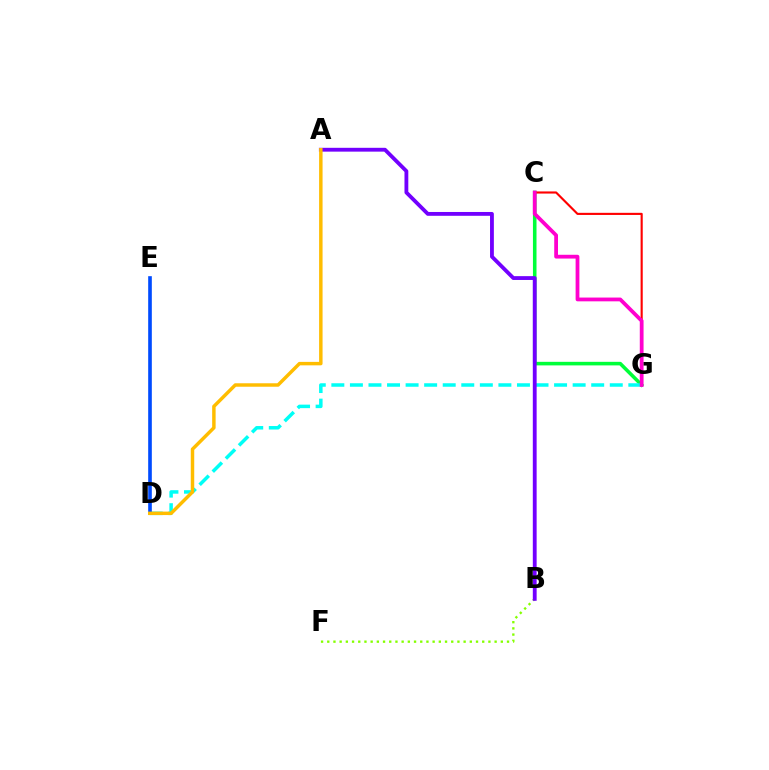{('C', 'G'): [{'color': '#00ff39', 'line_style': 'solid', 'thickness': 2.57}, {'color': '#ff0000', 'line_style': 'solid', 'thickness': 1.53}, {'color': '#ff00cf', 'line_style': 'solid', 'thickness': 2.72}], ('D', 'G'): [{'color': '#00fff6', 'line_style': 'dashed', 'thickness': 2.52}], ('D', 'E'): [{'color': '#004bff', 'line_style': 'solid', 'thickness': 2.62}], ('B', 'F'): [{'color': '#84ff00', 'line_style': 'dotted', 'thickness': 1.68}], ('A', 'B'): [{'color': '#7200ff', 'line_style': 'solid', 'thickness': 2.76}], ('A', 'D'): [{'color': '#ffbd00', 'line_style': 'solid', 'thickness': 2.49}]}